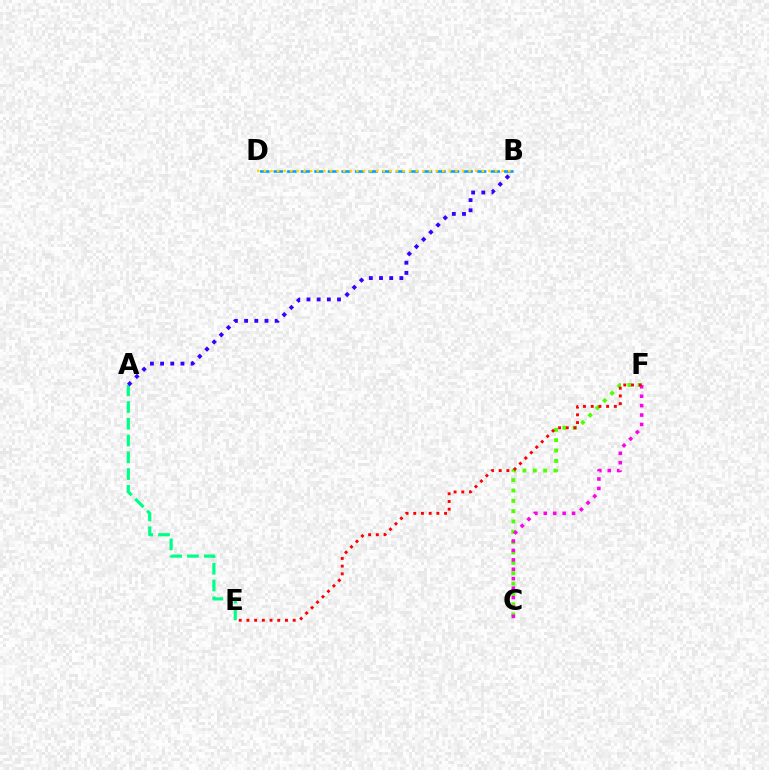{('C', 'F'): [{'color': '#4fff00', 'line_style': 'dotted', 'thickness': 2.81}, {'color': '#ff00ed', 'line_style': 'dotted', 'thickness': 2.56}], ('A', 'E'): [{'color': '#00ff86', 'line_style': 'dashed', 'thickness': 2.28}], ('B', 'D'): [{'color': '#009eff', 'line_style': 'dashed', 'thickness': 1.84}, {'color': '#ffd500', 'line_style': 'dotted', 'thickness': 1.79}], ('A', 'B'): [{'color': '#3700ff', 'line_style': 'dotted', 'thickness': 2.76}], ('E', 'F'): [{'color': '#ff0000', 'line_style': 'dotted', 'thickness': 2.1}]}